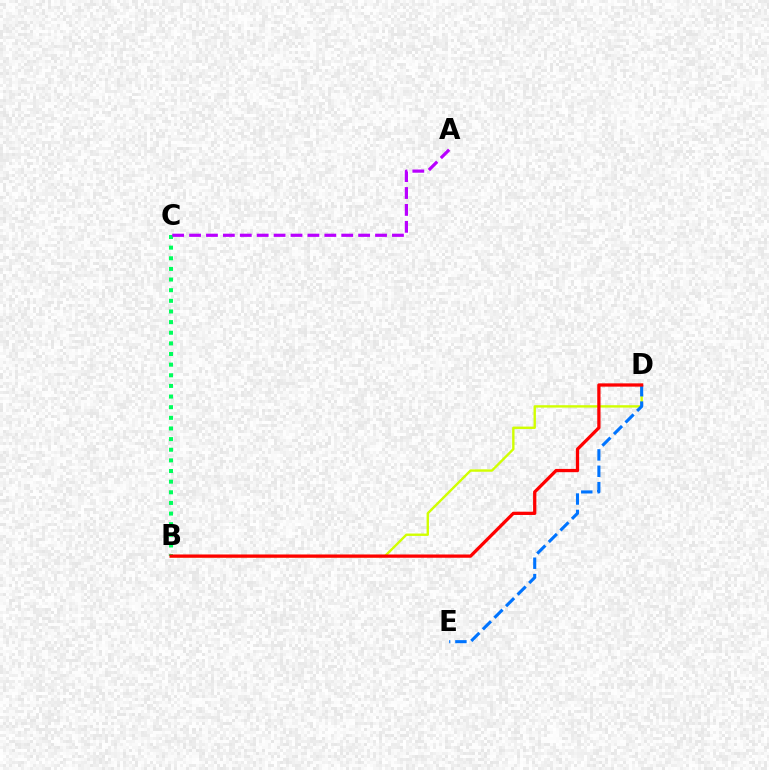{('B', 'D'): [{'color': '#d1ff00', 'line_style': 'solid', 'thickness': 1.71}, {'color': '#ff0000', 'line_style': 'solid', 'thickness': 2.35}], ('D', 'E'): [{'color': '#0074ff', 'line_style': 'dashed', 'thickness': 2.23}], ('B', 'C'): [{'color': '#00ff5c', 'line_style': 'dotted', 'thickness': 2.89}], ('A', 'C'): [{'color': '#b900ff', 'line_style': 'dashed', 'thickness': 2.3}]}